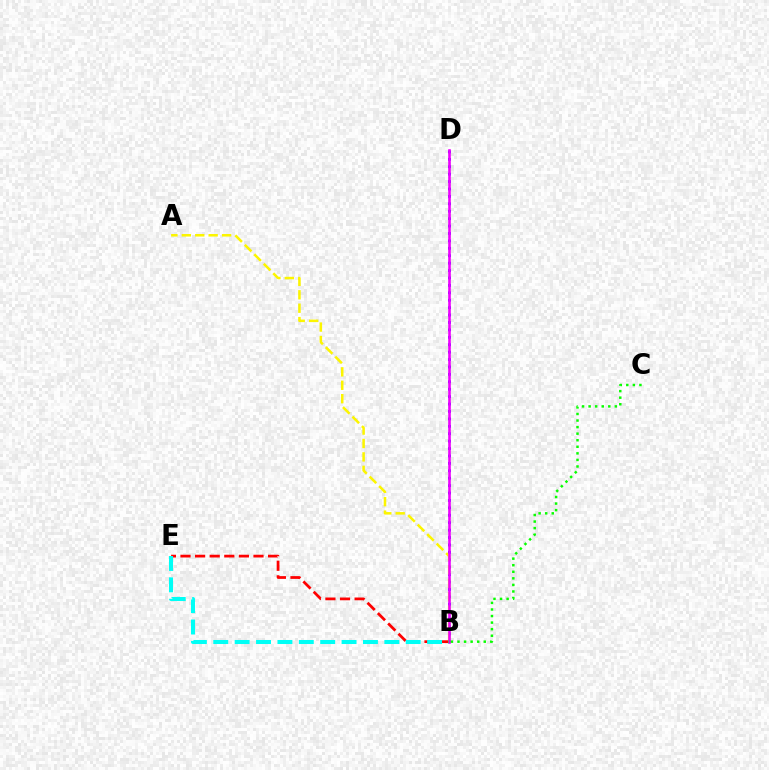{('B', 'D'): [{'color': '#0010ff', 'line_style': 'dotted', 'thickness': 2.01}, {'color': '#ee00ff', 'line_style': 'solid', 'thickness': 1.87}], ('A', 'B'): [{'color': '#fcf500', 'line_style': 'dashed', 'thickness': 1.82}], ('B', 'E'): [{'color': '#ff0000', 'line_style': 'dashed', 'thickness': 1.98}, {'color': '#00fff6', 'line_style': 'dashed', 'thickness': 2.9}], ('B', 'C'): [{'color': '#08ff00', 'line_style': 'dotted', 'thickness': 1.78}]}